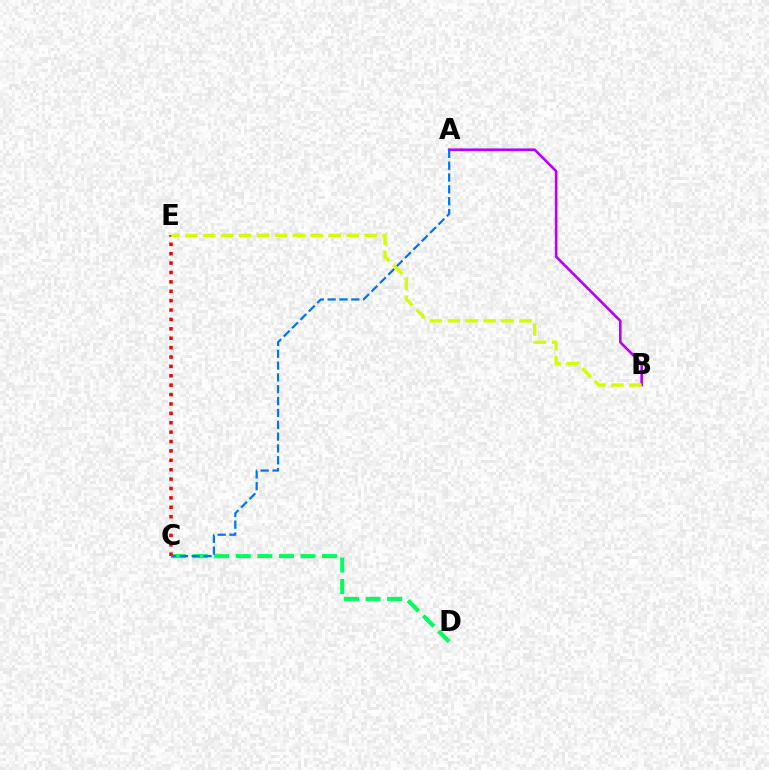{('C', 'D'): [{'color': '#00ff5c', 'line_style': 'dashed', 'thickness': 2.93}], ('A', 'B'): [{'color': '#b900ff', 'line_style': 'solid', 'thickness': 1.89}], ('C', 'E'): [{'color': '#ff0000', 'line_style': 'dotted', 'thickness': 2.55}], ('A', 'C'): [{'color': '#0074ff', 'line_style': 'dashed', 'thickness': 1.61}], ('B', 'E'): [{'color': '#d1ff00', 'line_style': 'dashed', 'thickness': 2.44}]}